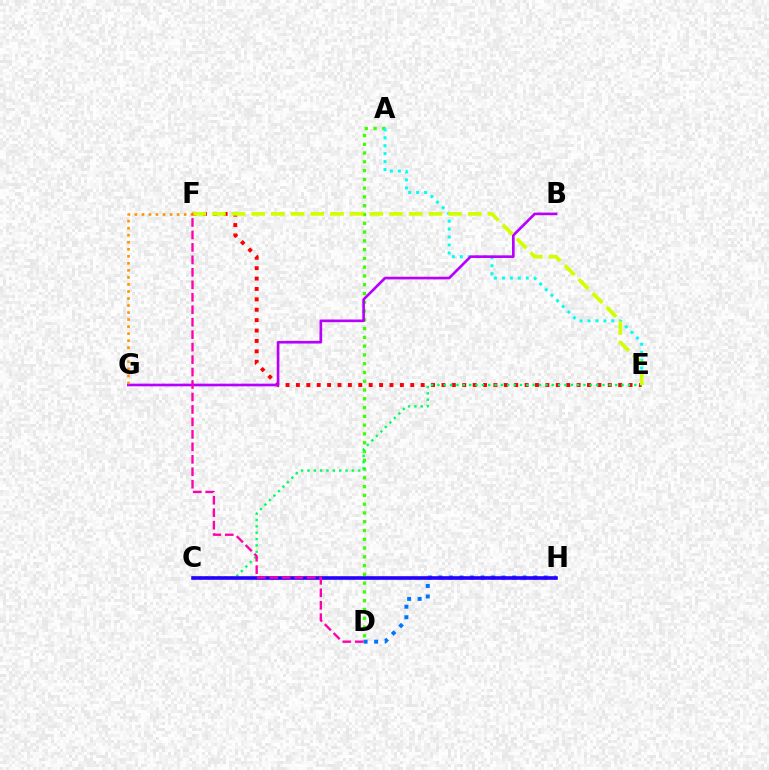{('A', 'D'): [{'color': '#3dff00', 'line_style': 'dotted', 'thickness': 2.38}], ('A', 'E'): [{'color': '#00fff6', 'line_style': 'dotted', 'thickness': 2.16}], ('D', 'H'): [{'color': '#0074ff', 'line_style': 'dotted', 'thickness': 2.86}], ('E', 'F'): [{'color': '#ff0000', 'line_style': 'dotted', 'thickness': 2.82}, {'color': '#d1ff00', 'line_style': 'dashed', 'thickness': 2.67}], ('C', 'E'): [{'color': '#00ff5c', 'line_style': 'dotted', 'thickness': 1.73}], ('C', 'H'): [{'color': '#2500ff', 'line_style': 'solid', 'thickness': 2.6}], ('B', 'G'): [{'color': '#b900ff', 'line_style': 'solid', 'thickness': 1.91}], ('F', 'G'): [{'color': '#ff9400', 'line_style': 'dotted', 'thickness': 1.91}], ('D', 'F'): [{'color': '#ff00ac', 'line_style': 'dashed', 'thickness': 1.69}]}